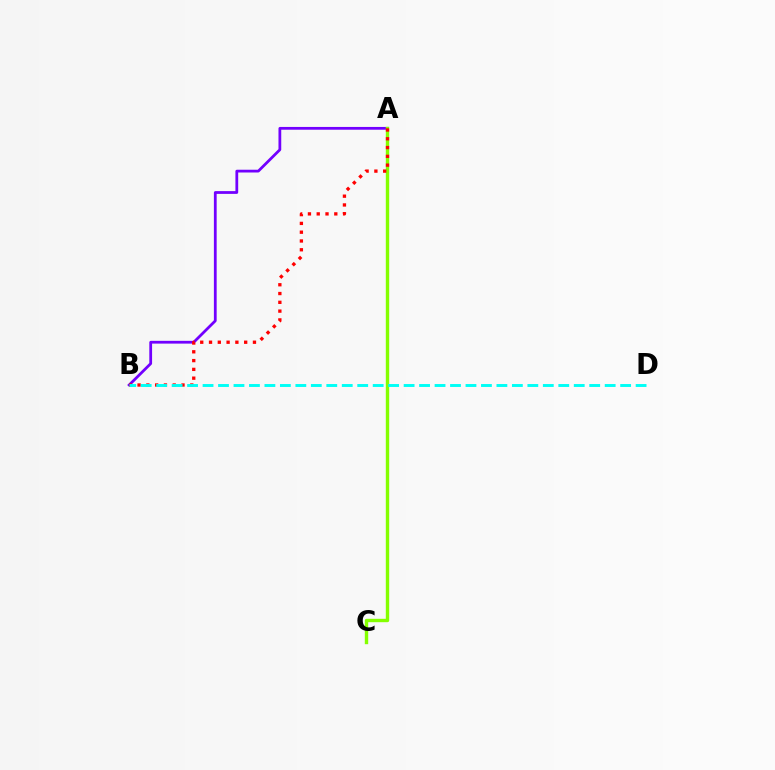{('A', 'B'): [{'color': '#7200ff', 'line_style': 'solid', 'thickness': 2.0}, {'color': '#ff0000', 'line_style': 'dotted', 'thickness': 2.39}], ('A', 'C'): [{'color': '#84ff00', 'line_style': 'solid', 'thickness': 2.44}], ('B', 'D'): [{'color': '#00fff6', 'line_style': 'dashed', 'thickness': 2.1}]}